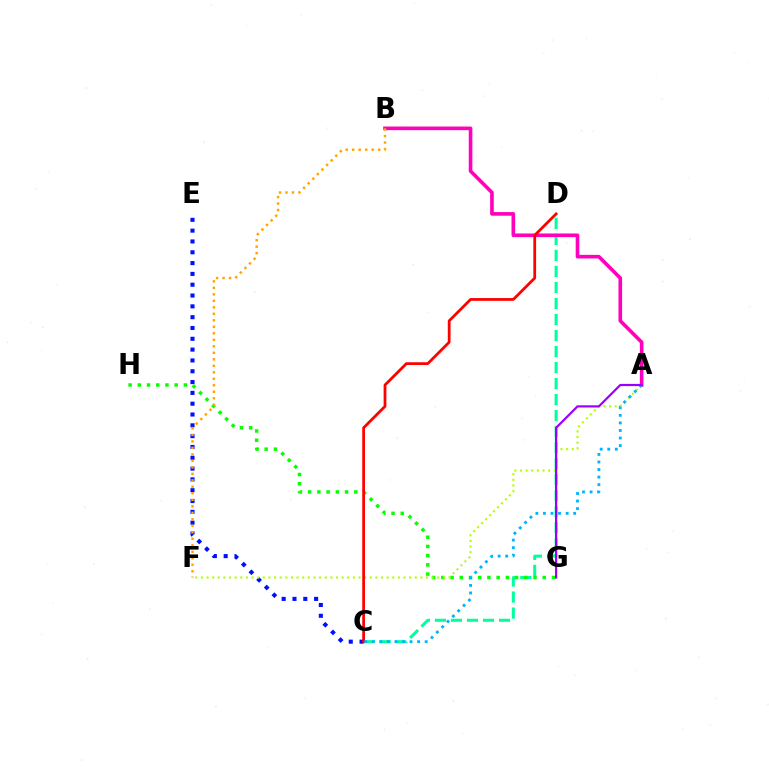{('C', 'D'): [{'color': '#00ff9d', 'line_style': 'dashed', 'thickness': 2.18}, {'color': '#ff0000', 'line_style': 'solid', 'thickness': 1.98}], ('A', 'B'): [{'color': '#ff00bd', 'line_style': 'solid', 'thickness': 2.61}], ('C', 'E'): [{'color': '#0010ff', 'line_style': 'dotted', 'thickness': 2.94}], ('G', 'H'): [{'color': '#08ff00', 'line_style': 'dotted', 'thickness': 2.51}], ('A', 'F'): [{'color': '#b3ff00', 'line_style': 'dotted', 'thickness': 1.53}], ('B', 'F'): [{'color': '#ffa500', 'line_style': 'dotted', 'thickness': 1.76}], ('A', 'C'): [{'color': '#00b5ff', 'line_style': 'dotted', 'thickness': 2.05}], ('A', 'G'): [{'color': '#9b00ff', 'line_style': 'solid', 'thickness': 1.58}]}